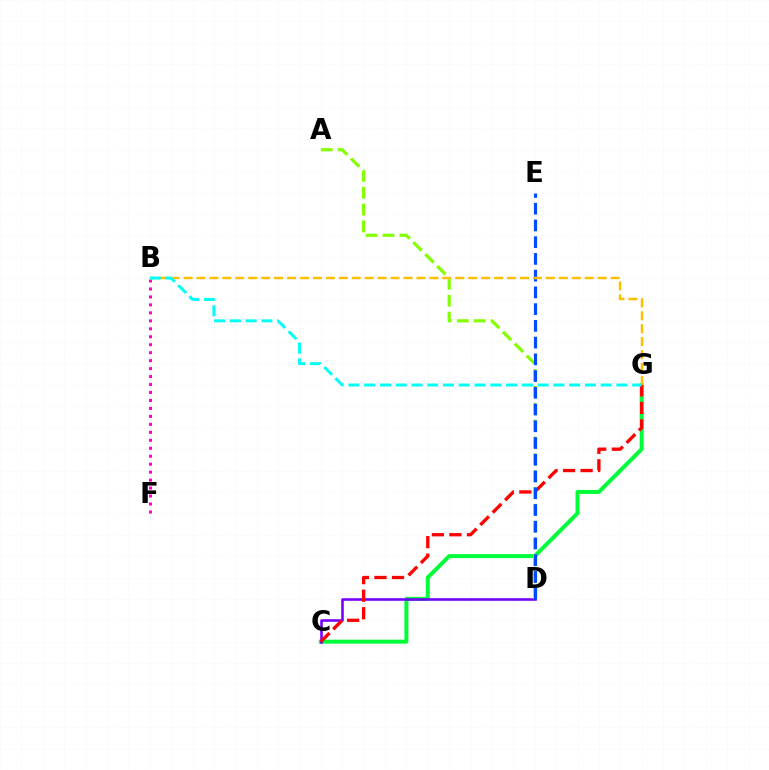{('B', 'F'): [{'color': '#ff00cf', 'line_style': 'dotted', 'thickness': 2.16}], ('C', 'G'): [{'color': '#00ff39', 'line_style': 'solid', 'thickness': 2.88}, {'color': '#ff0000', 'line_style': 'dashed', 'thickness': 2.38}], ('C', 'D'): [{'color': '#7200ff', 'line_style': 'solid', 'thickness': 1.85}], ('A', 'D'): [{'color': '#84ff00', 'line_style': 'dashed', 'thickness': 2.29}], ('D', 'E'): [{'color': '#004bff', 'line_style': 'dashed', 'thickness': 2.27}], ('B', 'G'): [{'color': '#ffbd00', 'line_style': 'dashed', 'thickness': 1.76}, {'color': '#00fff6', 'line_style': 'dashed', 'thickness': 2.14}]}